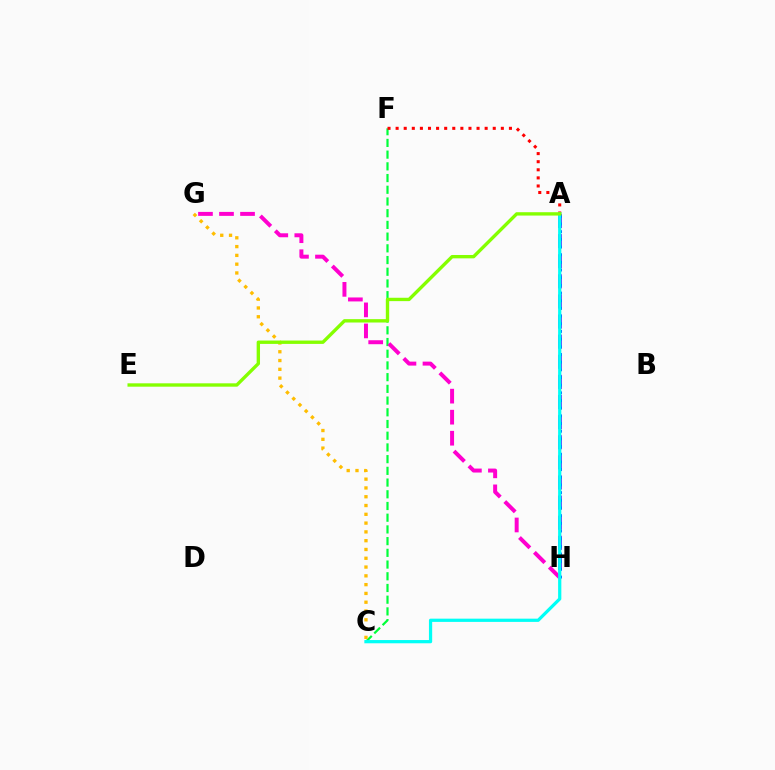{('C', 'F'): [{'color': '#00ff39', 'line_style': 'dashed', 'thickness': 1.59}], ('C', 'G'): [{'color': '#ffbd00', 'line_style': 'dotted', 'thickness': 2.39}], ('A', 'H'): [{'color': '#7200ff', 'line_style': 'dashed', 'thickness': 2.73}, {'color': '#004bff', 'line_style': 'dotted', 'thickness': 2.09}], ('A', 'F'): [{'color': '#ff0000', 'line_style': 'dotted', 'thickness': 2.2}], ('G', 'H'): [{'color': '#ff00cf', 'line_style': 'dashed', 'thickness': 2.86}], ('A', 'C'): [{'color': '#00fff6', 'line_style': 'solid', 'thickness': 2.33}], ('A', 'E'): [{'color': '#84ff00', 'line_style': 'solid', 'thickness': 2.42}]}